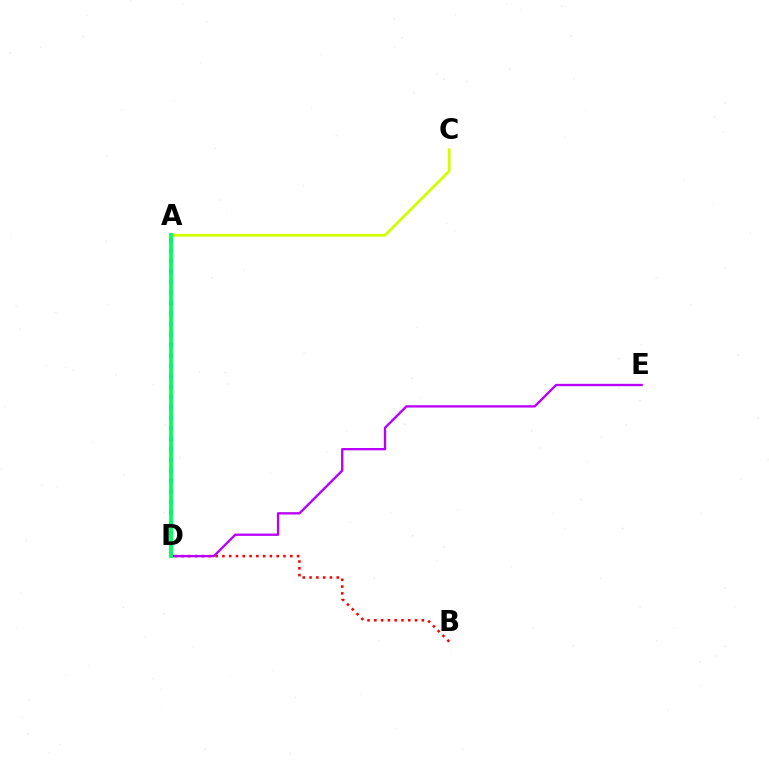{('A', 'D'): [{'color': '#0074ff', 'line_style': 'dotted', 'thickness': 2.84}, {'color': '#00ff5c', 'line_style': 'solid', 'thickness': 2.73}], ('B', 'D'): [{'color': '#ff0000', 'line_style': 'dotted', 'thickness': 1.84}], ('D', 'E'): [{'color': '#b900ff', 'line_style': 'solid', 'thickness': 1.68}], ('A', 'C'): [{'color': '#d1ff00', 'line_style': 'solid', 'thickness': 1.97}]}